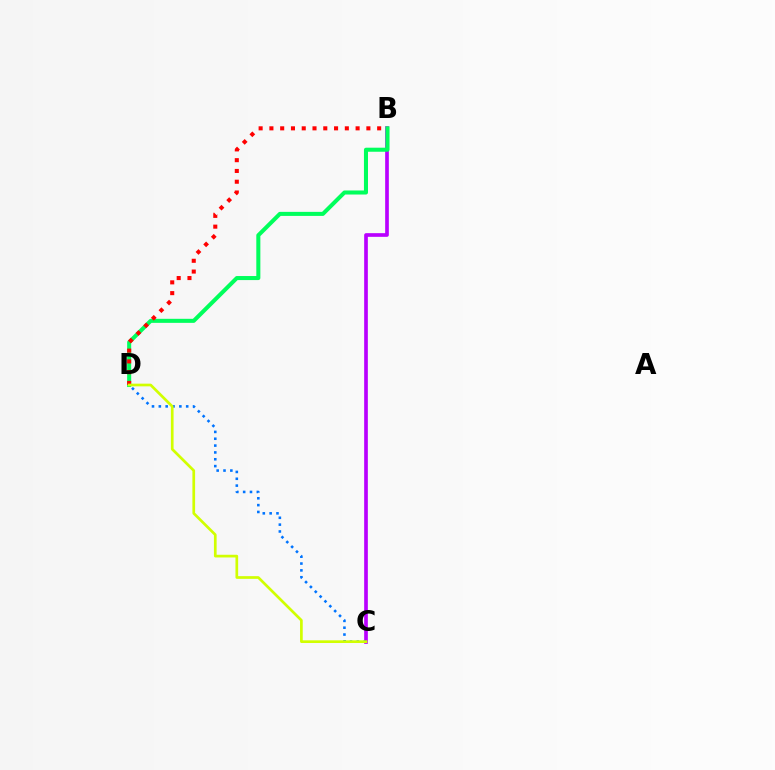{('B', 'C'): [{'color': '#b900ff', 'line_style': 'solid', 'thickness': 2.64}], ('C', 'D'): [{'color': '#0074ff', 'line_style': 'dotted', 'thickness': 1.86}, {'color': '#d1ff00', 'line_style': 'solid', 'thickness': 1.94}], ('B', 'D'): [{'color': '#00ff5c', 'line_style': 'solid', 'thickness': 2.91}, {'color': '#ff0000', 'line_style': 'dotted', 'thickness': 2.93}]}